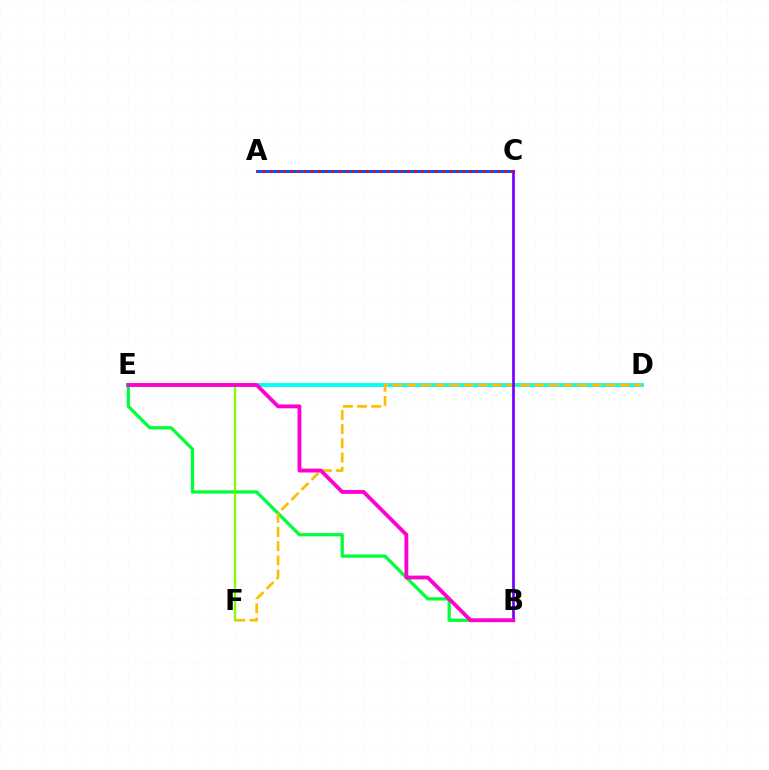{('A', 'C'): [{'color': '#004bff', 'line_style': 'solid', 'thickness': 2.05}, {'color': '#ff0000', 'line_style': 'dotted', 'thickness': 1.87}], ('B', 'E'): [{'color': '#00ff39', 'line_style': 'solid', 'thickness': 2.34}, {'color': '#ff00cf', 'line_style': 'solid', 'thickness': 2.76}], ('D', 'E'): [{'color': '#00fff6', 'line_style': 'solid', 'thickness': 2.8}], ('D', 'F'): [{'color': '#ffbd00', 'line_style': 'dashed', 'thickness': 1.93}], ('B', 'C'): [{'color': '#7200ff', 'line_style': 'solid', 'thickness': 1.94}], ('E', 'F'): [{'color': '#84ff00', 'line_style': 'solid', 'thickness': 1.71}]}